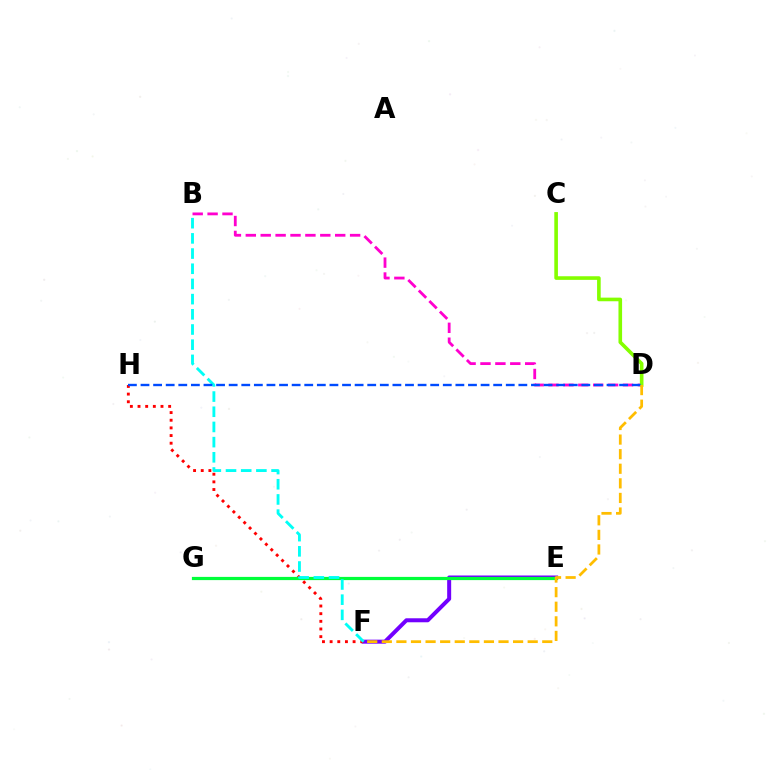{('E', 'F'): [{'color': '#7200ff', 'line_style': 'solid', 'thickness': 2.88}], ('F', 'H'): [{'color': '#ff0000', 'line_style': 'dotted', 'thickness': 2.08}], ('E', 'G'): [{'color': '#00ff39', 'line_style': 'solid', 'thickness': 2.31}], ('B', 'F'): [{'color': '#00fff6', 'line_style': 'dashed', 'thickness': 2.06}], ('B', 'D'): [{'color': '#ff00cf', 'line_style': 'dashed', 'thickness': 2.02}], ('C', 'D'): [{'color': '#84ff00', 'line_style': 'solid', 'thickness': 2.61}], ('D', 'H'): [{'color': '#004bff', 'line_style': 'dashed', 'thickness': 1.71}], ('D', 'F'): [{'color': '#ffbd00', 'line_style': 'dashed', 'thickness': 1.98}]}